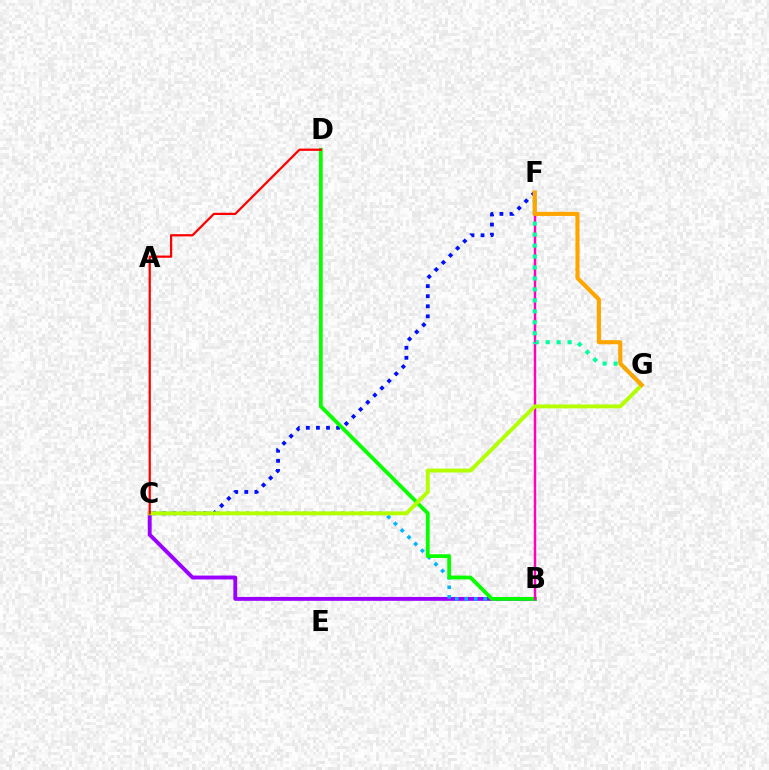{('C', 'F'): [{'color': '#0010ff', 'line_style': 'dotted', 'thickness': 2.74}], ('B', 'C'): [{'color': '#9b00ff', 'line_style': 'solid', 'thickness': 2.79}, {'color': '#00b5ff', 'line_style': 'dotted', 'thickness': 2.59}], ('B', 'D'): [{'color': '#08ff00', 'line_style': 'solid', 'thickness': 2.72}], ('B', 'F'): [{'color': '#ff00bd', 'line_style': 'solid', 'thickness': 1.76}], ('F', 'G'): [{'color': '#00ff9d', 'line_style': 'dotted', 'thickness': 2.98}, {'color': '#ffa500', 'line_style': 'solid', 'thickness': 2.97}], ('C', 'G'): [{'color': '#b3ff00', 'line_style': 'solid', 'thickness': 2.81}], ('C', 'D'): [{'color': '#ff0000', 'line_style': 'solid', 'thickness': 1.62}]}